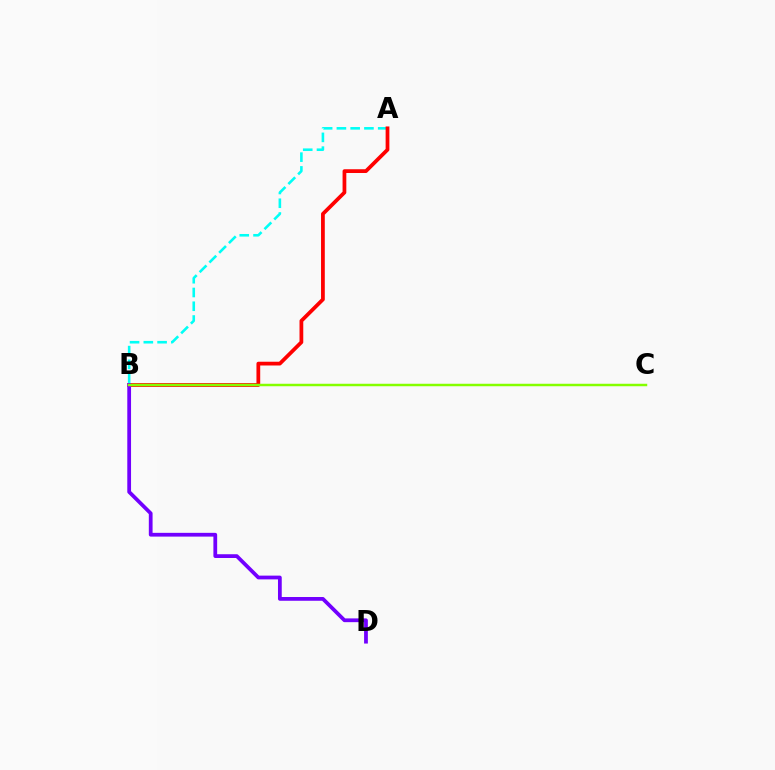{('A', 'B'): [{'color': '#00fff6', 'line_style': 'dashed', 'thickness': 1.87}, {'color': '#ff0000', 'line_style': 'solid', 'thickness': 2.7}], ('B', 'D'): [{'color': '#7200ff', 'line_style': 'solid', 'thickness': 2.71}], ('B', 'C'): [{'color': '#84ff00', 'line_style': 'solid', 'thickness': 1.78}]}